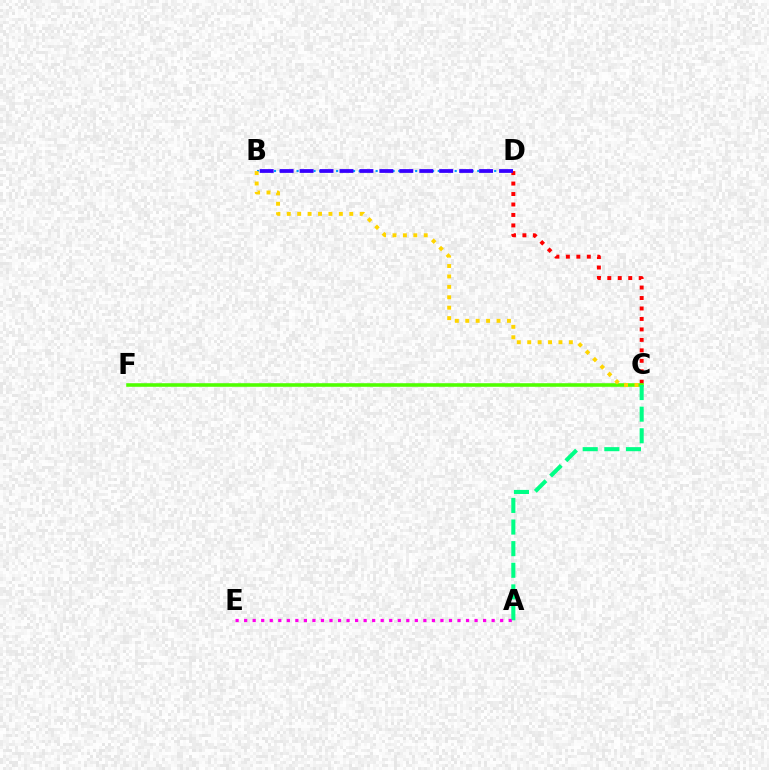{('B', 'D'): [{'color': '#009eff', 'line_style': 'dotted', 'thickness': 1.53}, {'color': '#3700ff', 'line_style': 'dashed', 'thickness': 2.71}], ('C', 'D'): [{'color': '#ff0000', 'line_style': 'dotted', 'thickness': 2.84}], ('C', 'F'): [{'color': '#4fff00', 'line_style': 'solid', 'thickness': 2.57}], ('B', 'C'): [{'color': '#ffd500', 'line_style': 'dotted', 'thickness': 2.83}], ('A', 'C'): [{'color': '#00ff86', 'line_style': 'dashed', 'thickness': 2.94}], ('A', 'E'): [{'color': '#ff00ed', 'line_style': 'dotted', 'thickness': 2.32}]}